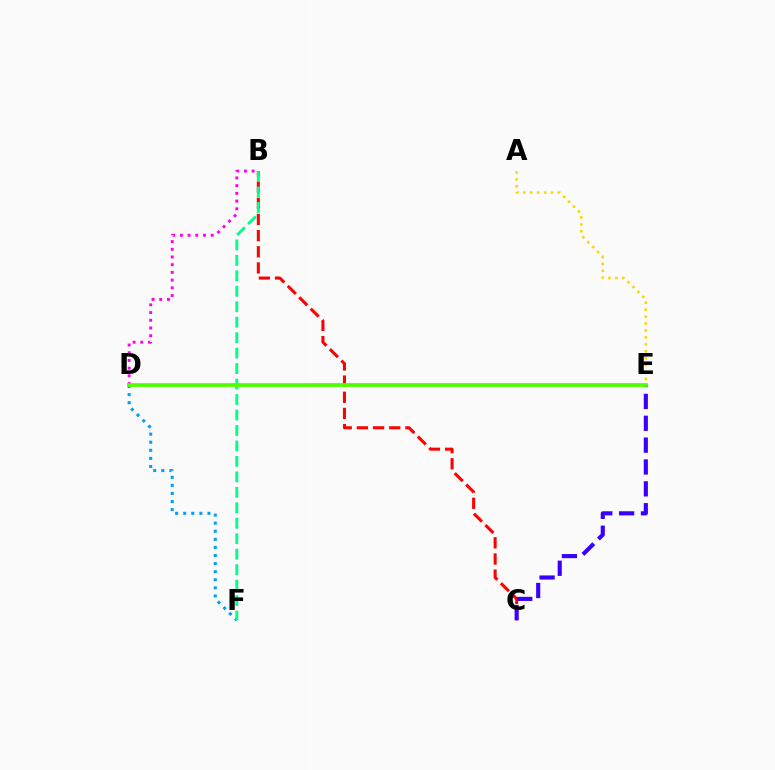{('B', 'C'): [{'color': '#ff0000', 'line_style': 'dashed', 'thickness': 2.2}], ('B', 'D'): [{'color': '#ff00ed', 'line_style': 'dotted', 'thickness': 2.09}], ('C', 'E'): [{'color': '#3700ff', 'line_style': 'dashed', 'thickness': 2.97}], ('D', 'F'): [{'color': '#009eff', 'line_style': 'dotted', 'thickness': 2.2}], ('A', 'E'): [{'color': '#ffd500', 'line_style': 'dotted', 'thickness': 1.88}], ('B', 'F'): [{'color': '#00ff86', 'line_style': 'dashed', 'thickness': 2.1}], ('D', 'E'): [{'color': '#4fff00', 'line_style': 'solid', 'thickness': 2.7}]}